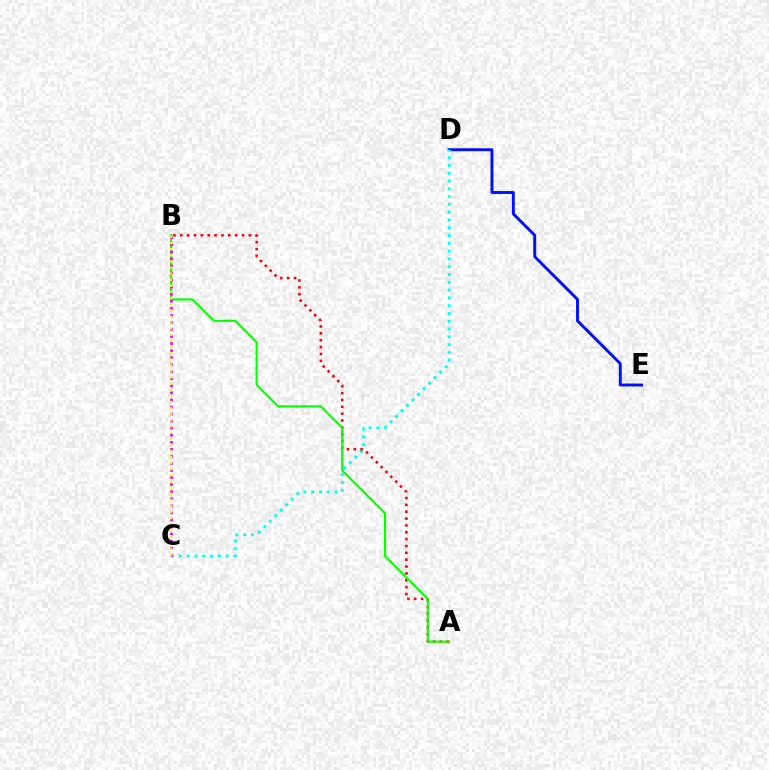{('D', 'E'): [{'color': '#0010ff', 'line_style': 'solid', 'thickness': 2.1}], ('C', 'D'): [{'color': '#00fff6', 'line_style': 'dotted', 'thickness': 2.12}], ('A', 'B'): [{'color': '#ff0000', 'line_style': 'dotted', 'thickness': 1.86}, {'color': '#08ff00', 'line_style': 'solid', 'thickness': 1.54}], ('B', 'C'): [{'color': '#ee00ff', 'line_style': 'dotted', 'thickness': 1.92}, {'color': '#fcf500', 'line_style': 'dotted', 'thickness': 1.66}]}